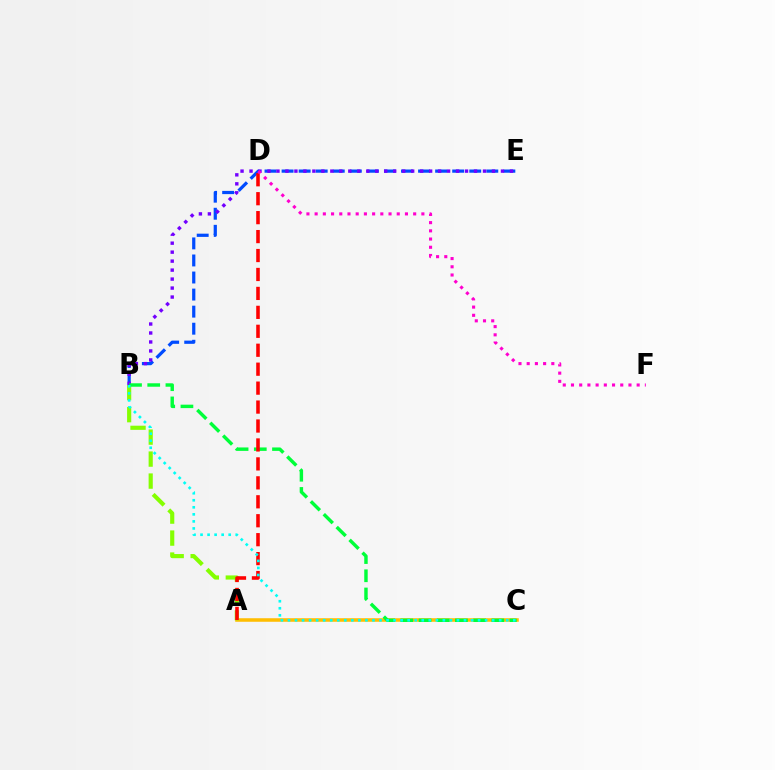{('A', 'C'): [{'color': '#ffbd00', 'line_style': 'solid', 'thickness': 2.55}], ('A', 'B'): [{'color': '#84ff00', 'line_style': 'dashed', 'thickness': 2.99}], ('B', 'E'): [{'color': '#004bff', 'line_style': 'dashed', 'thickness': 2.32}, {'color': '#7200ff', 'line_style': 'dotted', 'thickness': 2.44}], ('B', 'C'): [{'color': '#00ff39', 'line_style': 'dashed', 'thickness': 2.47}, {'color': '#00fff6', 'line_style': 'dotted', 'thickness': 1.91}], ('A', 'D'): [{'color': '#ff0000', 'line_style': 'dashed', 'thickness': 2.57}], ('D', 'F'): [{'color': '#ff00cf', 'line_style': 'dotted', 'thickness': 2.23}]}